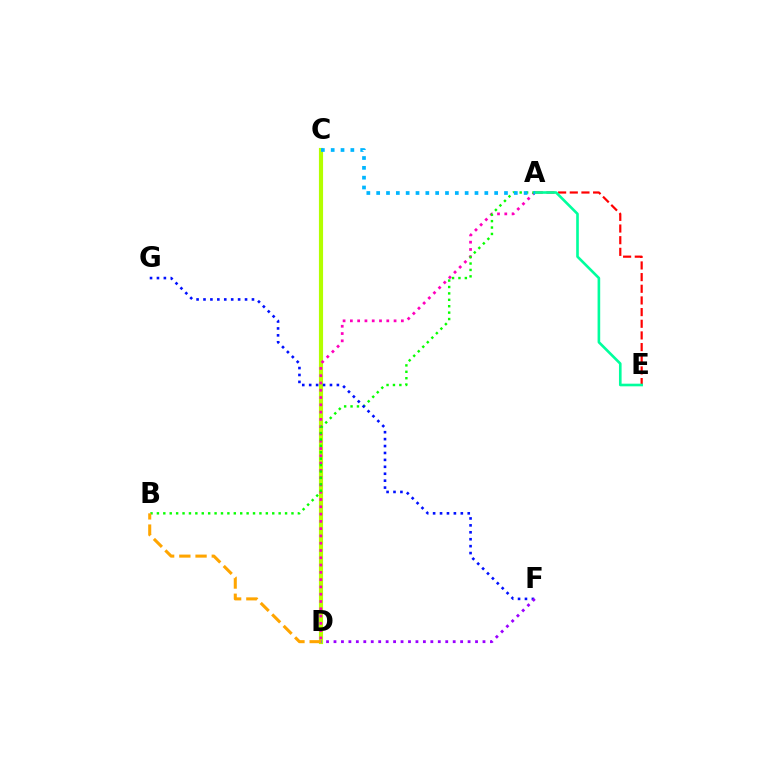{('C', 'D'): [{'color': '#b3ff00', 'line_style': 'solid', 'thickness': 2.99}], ('A', 'E'): [{'color': '#ff0000', 'line_style': 'dashed', 'thickness': 1.58}, {'color': '#00ff9d', 'line_style': 'solid', 'thickness': 1.89}], ('A', 'D'): [{'color': '#ff00bd', 'line_style': 'dotted', 'thickness': 1.98}], ('A', 'B'): [{'color': '#08ff00', 'line_style': 'dotted', 'thickness': 1.74}], ('F', 'G'): [{'color': '#0010ff', 'line_style': 'dotted', 'thickness': 1.88}], ('D', 'F'): [{'color': '#9b00ff', 'line_style': 'dotted', 'thickness': 2.02}], ('B', 'D'): [{'color': '#ffa500', 'line_style': 'dashed', 'thickness': 2.2}], ('A', 'C'): [{'color': '#00b5ff', 'line_style': 'dotted', 'thickness': 2.67}]}